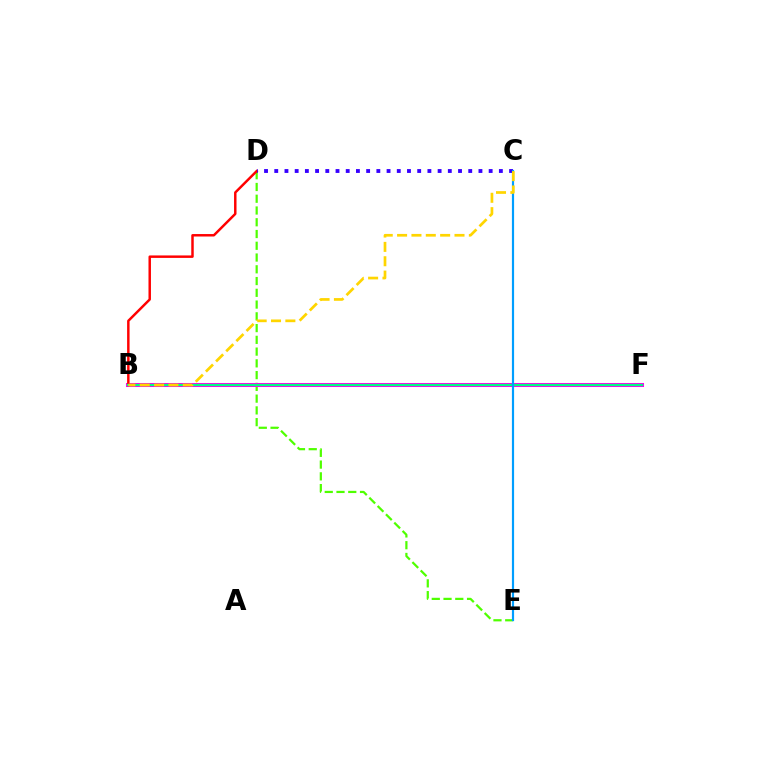{('D', 'E'): [{'color': '#4fff00', 'line_style': 'dashed', 'thickness': 1.6}], ('B', 'F'): [{'color': '#ff00ed', 'line_style': 'solid', 'thickness': 2.91}, {'color': '#00ff86', 'line_style': 'solid', 'thickness': 1.59}], ('B', 'D'): [{'color': '#ff0000', 'line_style': 'solid', 'thickness': 1.77}], ('C', 'D'): [{'color': '#3700ff', 'line_style': 'dotted', 'thickness': 2.77}], ('C', 'E'): [{'color': '#009eff', 'line_style': 'solid', 'thickness': 1.57}], ('B', 'C'): [{'color': '#ffd500', 'line_style': 'dashed', 'thickness': 1.95}]}